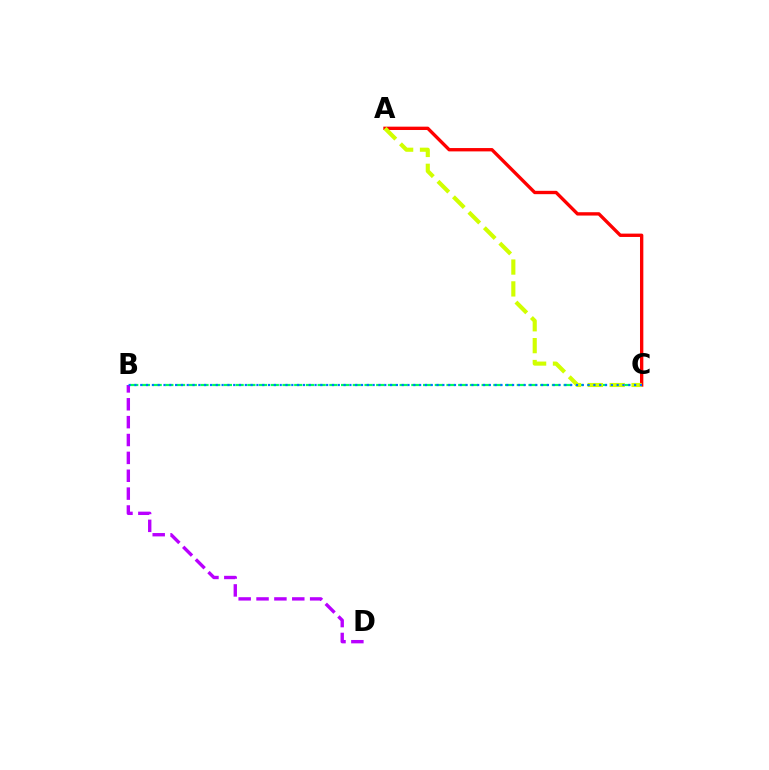{('A', 'C'): [{'color': '#ff0000', 'line_style': 'solid', 'thickness': 2.41}, {'color': '#d1ff00', 'line_style': 'dashed', 'thickness': 2.97}], ('B', 'C'): [{'color': '#00ff5c', 'line_style': 'dashed', 'thickness': 1.59}, {'color': '#0074ff', 'line_style': 'dotted', 'thickness': 1.58}], ('B', 'D'): [{'color': '#b900ff', 'line_style': 'dashed', 'thickness': 2.43}]}